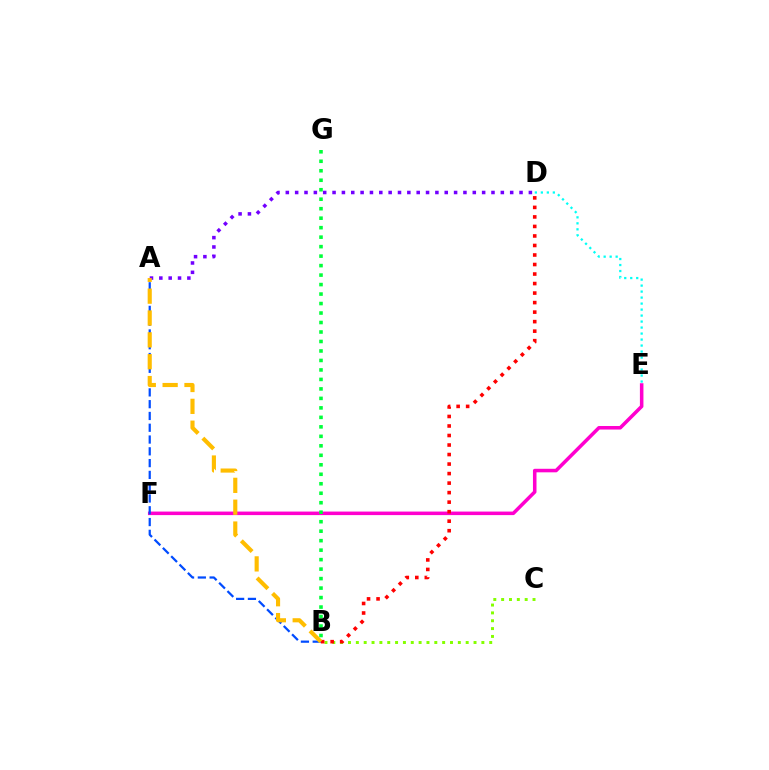{('E', 'F'): [{'color': '#ff00cf', 'line_style': 'solid', 'thickness': 2.55}], ('B', 'C'): [{'color': '#84ff00', 'line_style': 'dotted', 'thickness': 2.13}], ('B', 'G'): [{'color': '#00ff39', 'line_style': 'dotted', 'thickness': 2.58}], ('A', 'B'): [{'color': '#004bff', 'line_style': 'dashed', 'thickness': 1.6}, {'color': '#ffbd00', 'line_style': 'dashed', 'thickness': 2.97}], ('D', 'E'): [{'color': '#00fff6', 'line_style': 'dotted', 'thickness': 1.63}], ('A', 'D'): [{'color': '#7200ff', 'line_style': 'dotted', 'thickness': 2.54}], ('B', 'D'): [{'color': '#ff0000', 'line_style': 'dotted', 'thickness': 2.59}]}